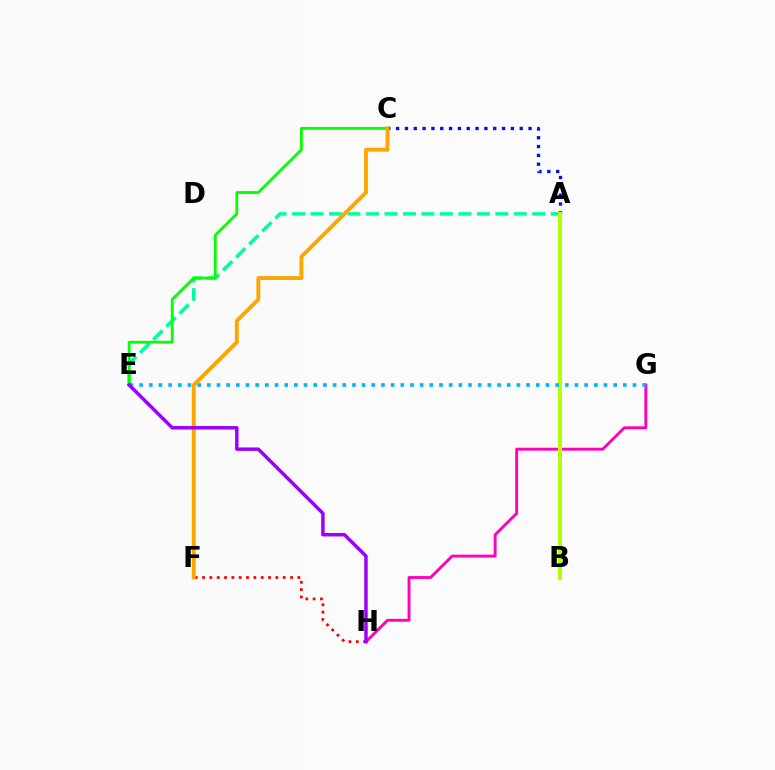{('A', 'C'): [{'color': '#0010ff', 'line_style': 'dotted', 'thickness': 2.4}], ('G', 'H'): [{'color': '#ff00bd', 'line_style': 'solid', 'thickness': 2.07}], ('F', 'H'): [{'color': '#ff0000', 'line_style': 'dotted', 'thickness': 1.99}], ('A', 'E'): [{'color': '#00ff9d', 'line_style': 'dashed', 'thickness': 2.51}], ('C', 'E'): [{'color': '#08ff00', 'line_style': 'solid', 'thickness': 2.04}], ('A', 'B'): [{'color': '#b3ff00', 'line_style': 'solid', 'thickness': 2.87}], ('E', 'G'): [{'color': '#00b5ff', 'line_style': 'dotted', 'thickness': 2.63}], ('C', 'F'): [{'color': '#ffa500', 'line_style': 'solid', 'thickness': 2.81}], ('E', 'H'): [{'color': '#9b00ff', 'line_style': 'solid', 'thickness': 2.5}]}